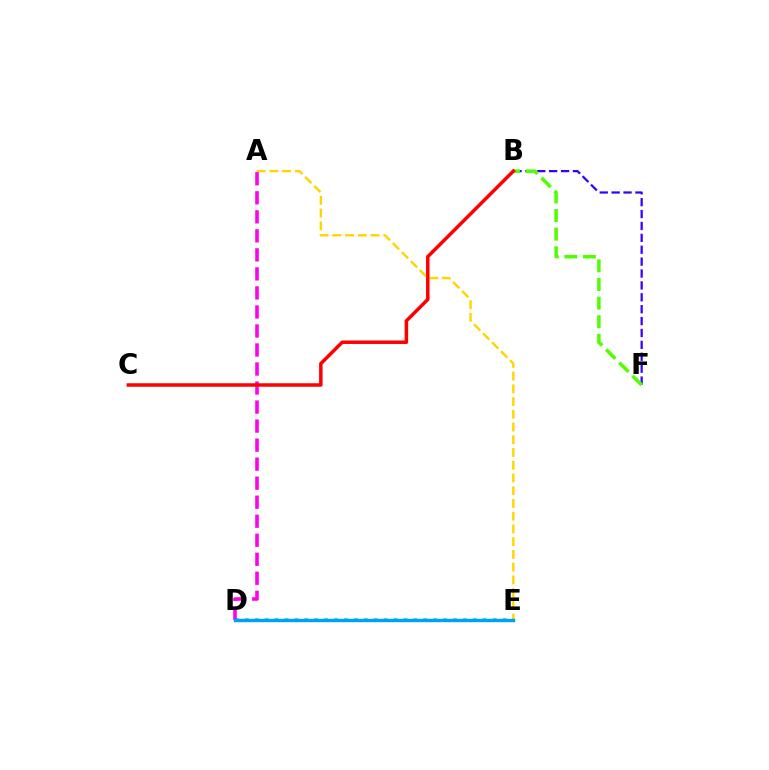{('A', 'E'): [{'color': '#ffd500', 'line_style': 'dashed', 'thickness': 1.73}], ('B', 'F'): [{'color': '#3700ff', 'line_style': 'dashed', 'thickness': 1.62}, {'color': '#4fff00', 'line_style': 'dashed', 'thickness': 2.53}], ('D', 'E'): [{'color': '#00ff86', 'line_style': 'dotted', 'thickness': 2.69}, {'color': '#009eff', 'line_style': 'solid', 'thickness': 2.45}], ('A', 'D'): [{'color': '#ff00ed', 'line_style': 'dashed', 'thickness': 2.58}], ('B', 'C'): [{'color': '#ff0000', 'line_style': 'solid', 'thickness': 2.52}]}